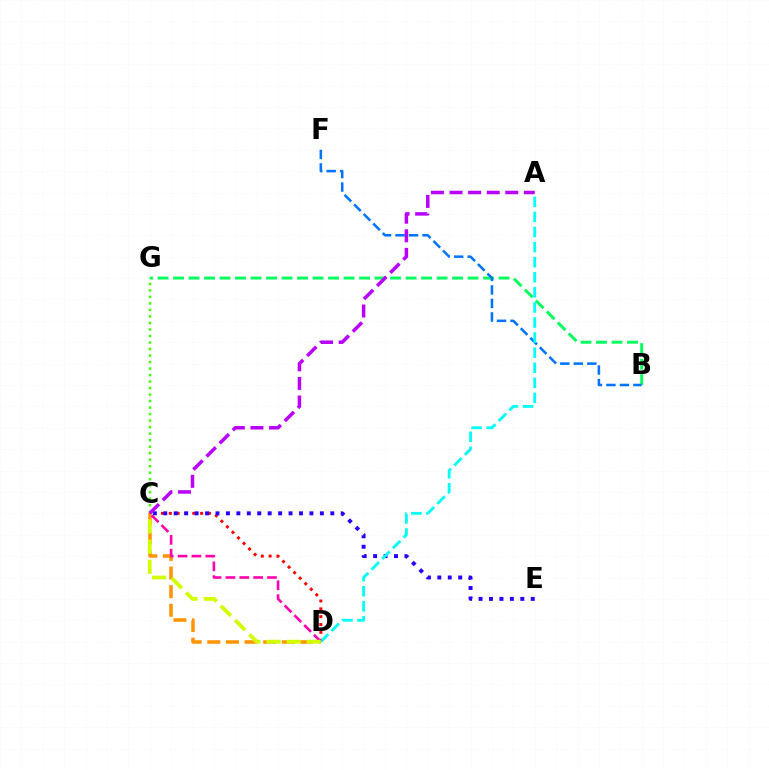{('C', 'D'): [{'color': '#ff0000', 'line_style': 'dotted', 'thickness': 2.13}, {'color': '#ff9400', 'line_style': 'dashed', 'thickness': 2.53}, {'color': '#ff00ac', 'line_style': 'dashed', 'thickness': 1.88}, {'color': '#d1ff00', 'line_style': 'dashed', 'thickness': 2.74}], ('B', 'G'): [{'color': '#00ff5c', 'line_style': 'dashed', 'thickness': 2.11}], ('C', 'G'): [{'color': '#3dff00', 'line_style': 'dotted', 'thickness': 1.77}], ('C', 'E'): [{'color': '#2500ff', 'line_style': 'dotted', 'thickness': 2.84}], ('A', 'C'): [{'color': '#b900ff', 'line_style': 'dashed', 'thickness': 2.52}], ('B', 'F'): [{'color': '#0074ff', 'line_style': 'dashed', 'thickness': 1.83}], ('A', 'D'): [{'color': '#00fff6', 'line_style': 'dashed', 'thickness': 2.05}]}